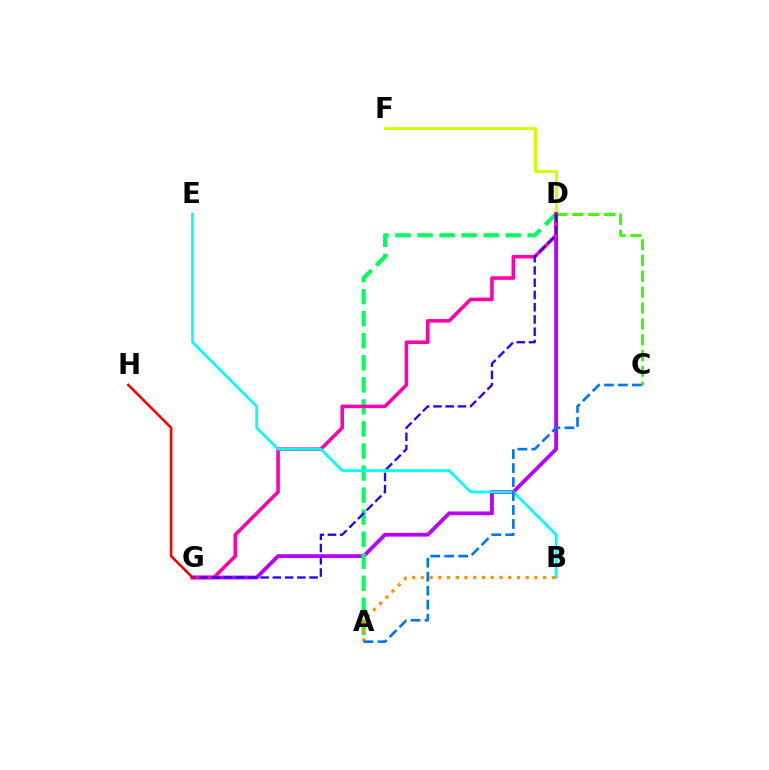{('D', 'F'): [{'color': '#d1ff00', 'line_style': 'solid', 'thickness': 2.18}], ('C', 'D'): [{'color': '#3dff00', 'line_style': 'dashed', 'thickness': 2.15}], ('D', 'G'): [{'color': '#b900ff', 'line_style': 'solid', 'thickness': 2.74}, {'color': '#ff00ac', 'line_style': 'solid', 'thickness': 2.56}, {'color': '#2500ff', 'line_style': 'dashed', 'thickness': 1.66}], ('A', 'D'): [{'color': '#00ff5c', 'line_style': 'dashed', 'thickness': 3.0}], ('B', 'E'): [{'color': '#00fff6', 'line_style': 'solid', 'thickness': 1.97}], ('A', 'B'): [{'color': '#ff9400', 'line_style': 'dotted', 'thickness': 2.37}], ('A', 'C'): [{'color': '#0074ff', 'line_style': 'dashed', 'thickness': 1.9}], ('G', 'H'): [{'color': '#ff0000', 'line_style': 'solid', 'thickness': 1.86}]}